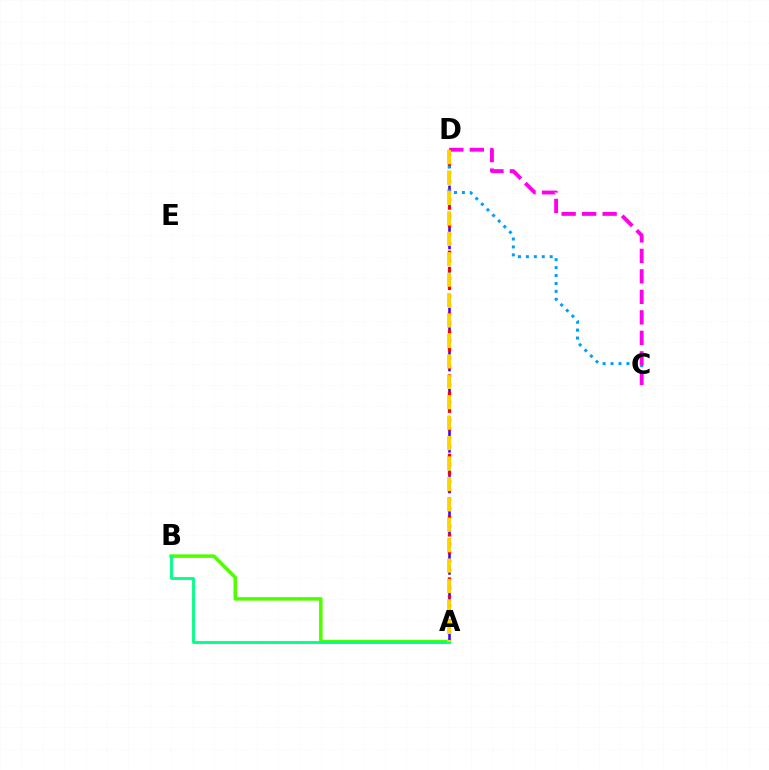{('A', 'D'): [{'color': '#3700ff', 'line_style': 'dashed', 'thickness': 1.84}, {'color': '#ff0000', 'line_style': 'dotted', 'thickness': 2.4}, {'color': '#ffd500', 'line_style': 'dashed', 'thickness': 2.77}], ('A', 'B'): [{'color': '#4fff00', 'line_style': 'solid', 'thickness': 2.54}, {'color': '#00ff86', 'line_style': 'solid', 'thickness': 2.03}], ('C', 'D'): [{'color': '#009eff', 'line_style': 'dotted', 'thickness': 2.15}, {'color': '#ff00ed', 'line_style': 'dashed', 'thickness': 2.78}]}